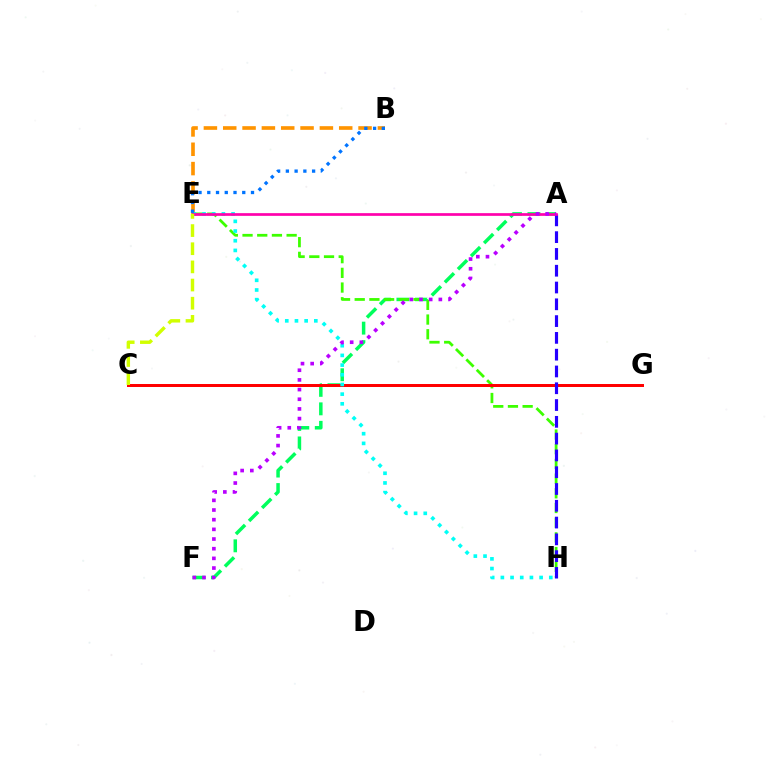{('A', 'F'): [{'color': '#00ff5c', 'line_style': 'dashed', 'thickness': 2.51}, {'color': '#b900ff', 'line_style': 'dotted', 'thickness': 2.63}], ('E', 'H'): [{'color': '#3dff00', 'line_style': 'dashed', 'thickness': 2.0}, {'color': '#00fff6', 'line_style': 'dotted', 'thickness': 2.63}], ('C', 'G'): [{'color': '#ff0000', 'line_style': 'solid', 'thickness': 2.15}], ('B', 'E'): [{'color': '#ff9400', 'line_style': 'dashed', 'thickness': 2.63}, {'color': '#0074ff', 'line_style': 'dotted', 'thickness': 2.38}], ('A', 'H'): [{'color': '#2500ff', 'line_style': 'dashed', 'thickness': 2.28}], ('A', 'E'): [{'color': '#ff00ac', 'line_style': 'solid', 'thickness': 1.94}], ('C', 'E'): [{'color': '#d1ff00', 'line_style': 'dashed', 'thickness': 2.47}]}